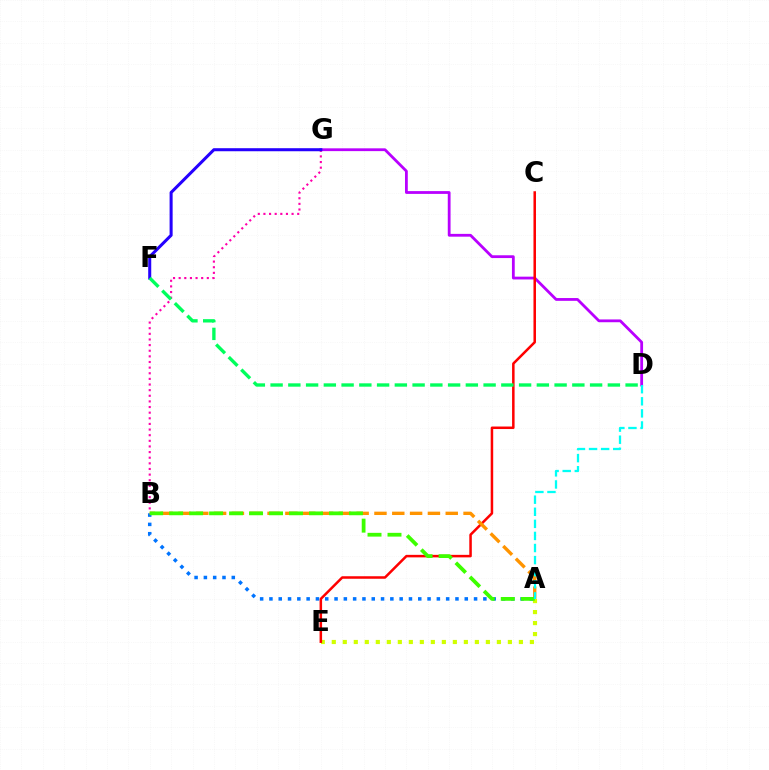{('D', 'G'): [{'color': '#b900ff', 'line_style': 'solid', 'thickness': 2.01}], ('B', 'G'): [{'color': '#ff00ac', 'line_style': 'dotted', 'thickness': 1.53}], ('A', 'E'): [{'color': '#d1ff00', 'line_style': 'dotted', 'thickness': 2.99}], ('F', 'G'): [{'color': '#2500ff', 'line_style': 'solid', 'thickness': 2.19}], ('C', 'E'): [{'color': '#ff0000', 'line_style': 'solid', 'thickness': 1.81}], ('A', 'B'): [{'color': '#0074ff', 'line_style': 'dotted', 'thickness': 2.53}, {'color': '#ff9400', 'line_style': 'dashed', 'thickness': 2.42}, {'color': '#3dff00', 'line_style': 'dashed', 'thickness': 2.71}], ('D', 'F'): [{'color': '#00ff5c', 'line_style': 'dashed', 'thickness': 2.41}], ('A', 'D'): [{'color': '#00fff6', 'line_style': 'dashed', 'thickness': 1.64}]}